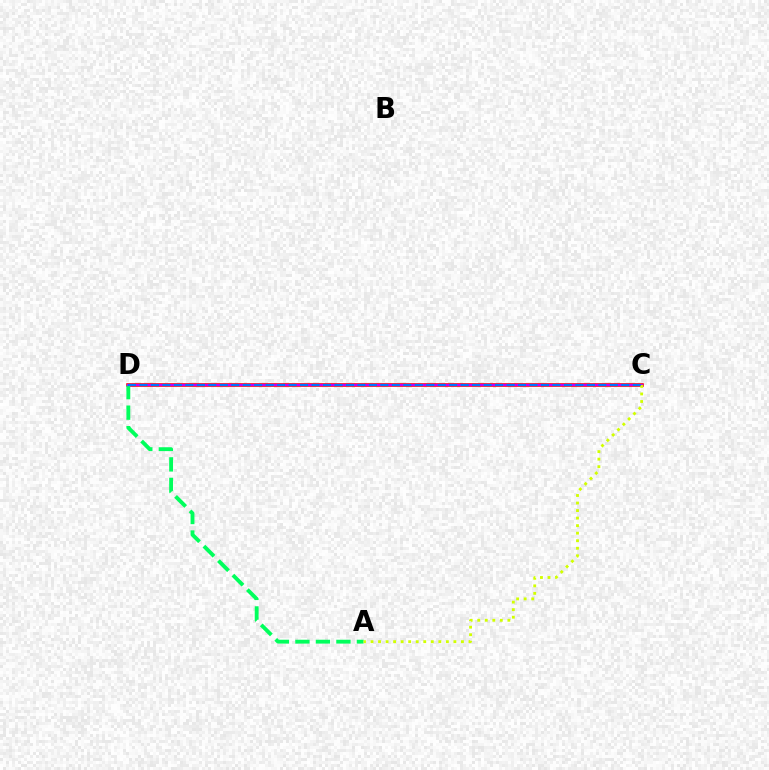{('C', 'D'): [{'color': '#ff0000', 'line_style': 'solid', 'thickness': 2.57}, {'color': '#b900ff', 'line_style': 'solid', 'thickness': 1.53}, {'color': '#0074ff', 'line_style': 'dashed', 'thickness': 1.56}], ('A', 'D'): [{'color': '#00ff5c', 'line_style': 'dashed', 'thickness': 2.78}], ('A', 'C'): [{'color': '#d1ff00', 'line_style': 'dotted', 'thickness': 2.05}]}